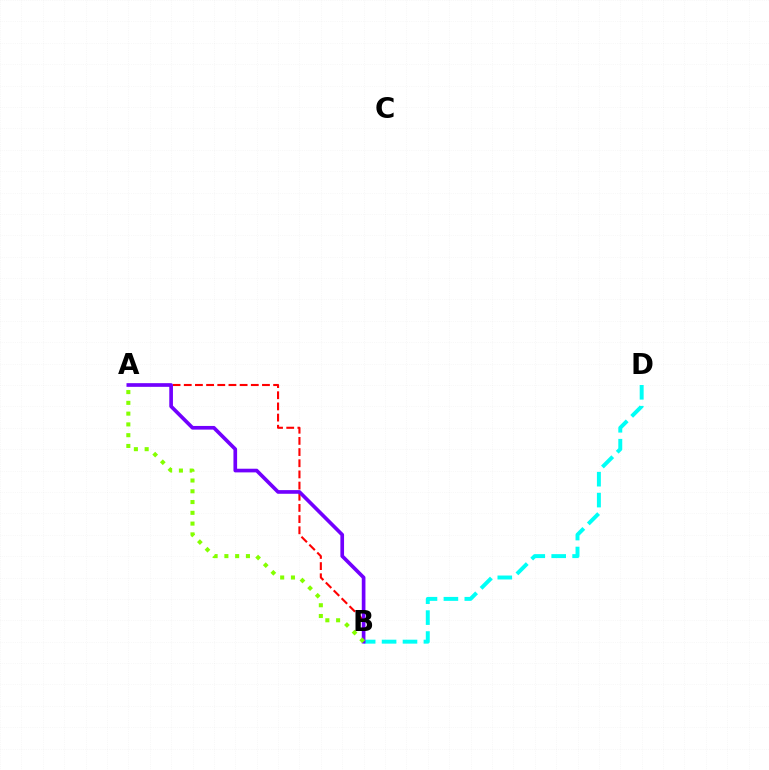{('A', 'B'): [{'color': '#ff0000', 'line_style': 'dashed', 'thickness': 1.52}, {'color': '#7200ff', 'line_style': 'solid', 'thickness': 2.64}, {'color': '#84ff00', 'line_style': 'dotted', 'thickness': 2.93}], ('B', 'D'): [{'color': '#00fff6', 'line_style': 'dashed', 'thickness': 2.84}]}